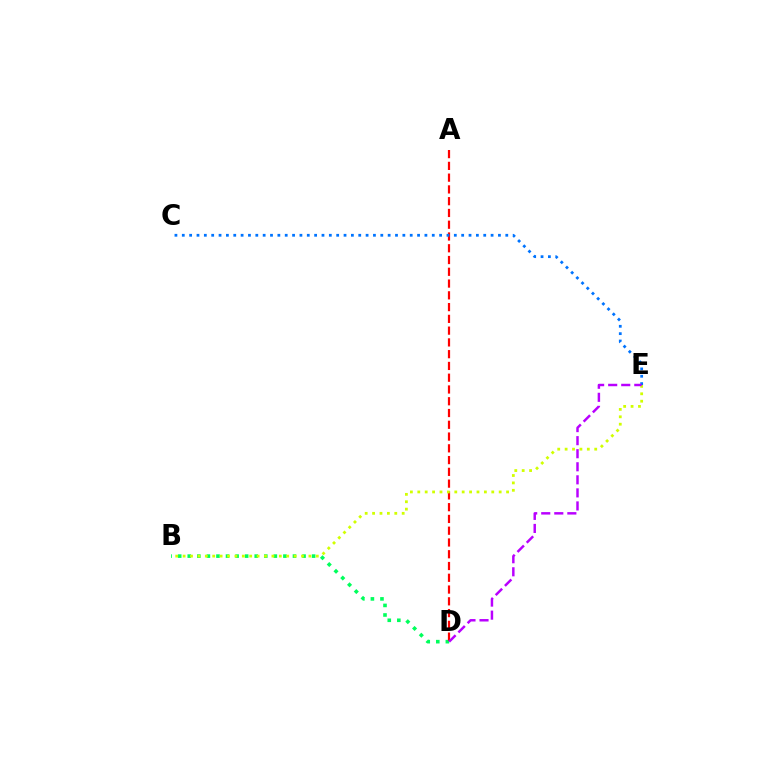{('B', 'D'): [{'color': '#00ff5c', 'line_style': 'dotted', 'thickness': 2.6}], ('A', 'D'): [{'color': '#ff0000', 'line_style': 'dashed', 'thickness': 1.6}], ('C', 'E'): [{'color': '#0074ff', 'line_style': 'dotted', 'thickness': 2.0}], ('B', 'E'): [{'color': '#d1ff00', 'line_style': 'dotted', 'thickness': 2.01}], ('D', 'E'): [{'color': '#b900ff', 'line_style': 'dashed', 'thickness': 1.77}]}